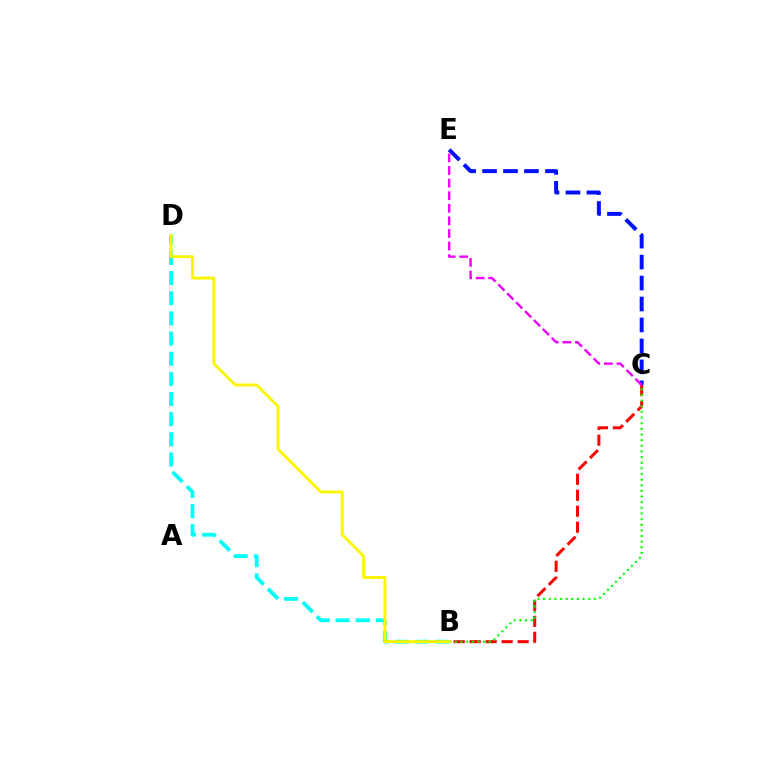{('C', 'E'): [{'color': '#0010ff', 'line_style': 'dashed', 'thickness': 2.85}, {'color': '#ee00ff', 'line_style': 'dashed', 'thickness': 1.71}], ('B', 'C'): [{'color': '#ff0000', 'line_style': 'dashed', 'thickness': 2.17}, {'color': '#08ff00', 'line_style': 'dotted', 'thickness': 1.53}], ('B', 'D'): [{'color': '#00fff6', 'line_style': 'dashed', 'thickness': 2.74}, {'color': '#fcf500', 'line_style': 'solid', 'thickness': 2.1}]}